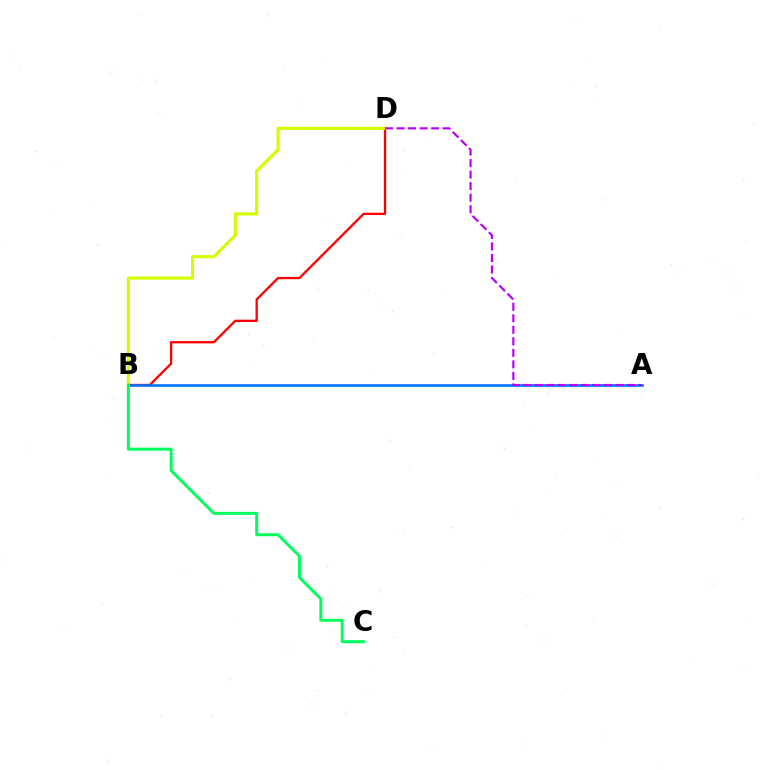{('B', 'D'): [{'color': '#ff0000', 'line_style': 'solid', 'thickness': 1.67}, {'color': '#d1ff00', 'line_style': 'solid', 'thickness': 2.24}], ('A', 'B'): [{'color': '#0074ff', 'line_style': 'solid', 'thickness': 1.89}], ('B', 'C'): [{'color': '#00ff5c', 'line_style': 'solid', 'thickness': 2.15}], ('A', 'D'): [{'color': '#b900ff', 'line_style': 'dashed', 'thickness': 1.57}]}